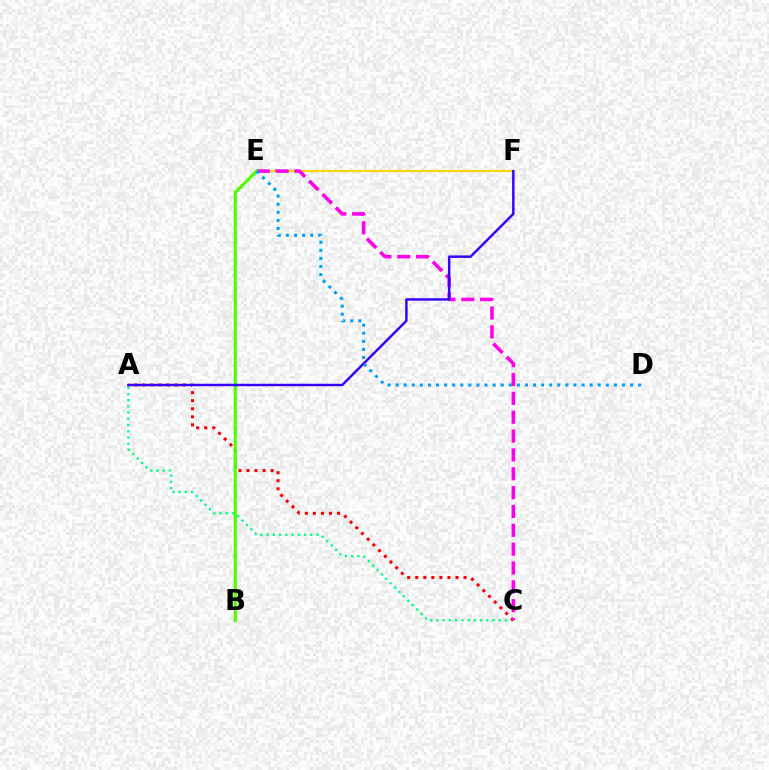{('A', 'C'): [{'color': '#00ff86', 'line_style': 'dotted', 'thickness': 1.69}, {'color': '#ff0000', 'line_style': 'dotted', 'thickness': 2.19}], ('E', 'F'): [{'color': '#ffd500', 'line_style': 'solid', 'thickness': 1.53}], ('C', 'E'): [{'color': '#ff00ed', 'line_style': 'dashed', 'thickness': 2.56}], ('B', 'E'): [{'color': '#4fff00', 'line_style': 'solid', 'thickness': 2.26}], ('A', 'F'): [{'color': '#3700ff', 'line_style': 'solid', 'thickness': 1.77}], ('D', 'E'): [{'color': '#009eff', 'line_style': 'dotted', 'thickness': 2.2}]}